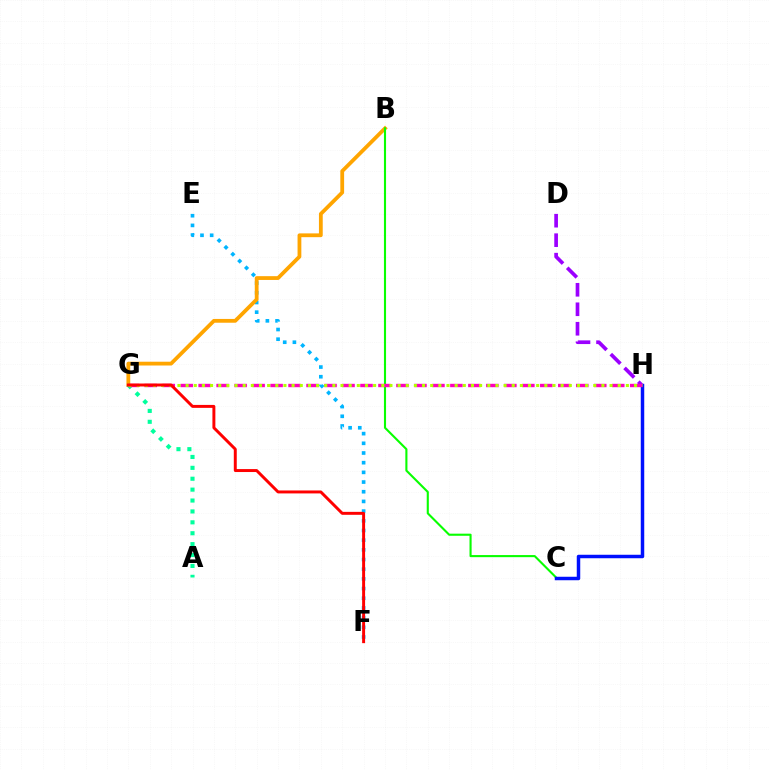{('E', 'F'): [{'color': '#00b5ff', 'line_style': 'dotted', 'thickness': 2.63}], ('B', 'G'): [{'color': '#ffa500', 'line_style': 'solid', 'thickness': 2.73}], ('B', 'C'): [{'color': '#08ff00', 'line_style': 'solid', 'thickness': 1.52}], ('C', 'H'): [{'color': '#0010ff', 'line_style': 'solid', 'thickness': 2.5}], ('A', 'G'): [{'color': '#00ff9d', 'line_style': 'dotted', 'thickness': 2.96}], ('D', 'H'): [{'color': '#9b00ff', 'line_style': 'dashed', 'thickness': 2.65}], ('G', 'H'): [{'color': '#ff00bd', 'line_style': 'dashed', 'thickness': 2.44}, {'color': '#b3ff00', 'line_style': 'dotted', 'thickness': 2.22}], ('F', 'G'): [{'color': '#ff0000', 'line_style': 'solid', 'thickness': 2.13}]}